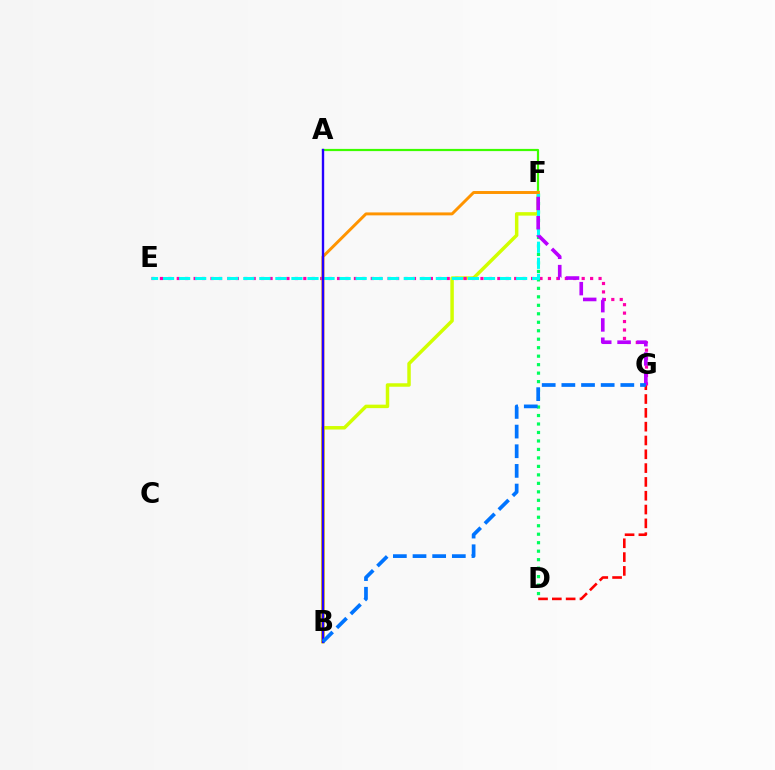{('A', 'F'): [{'color': '#3dff00', 'line_style': 'solid', 'thickness': 1.59}], ('B', 'F'): [{'color': '#d1ff00', 'line_style': 'solid', 'thickness': 2.5}, {'color': '#ff9400', 'line_style': 'solid', 'thickness': 2.12}], ('D', 'G'): [{'color': '#ff0000', 'line_style': 'dashed', 'thickness': 1.88}], ('E', 'G'): [{'color': '#ff00ac', 'line_style': 'dotted', 'thickness': 2.29}], ('D', 'F'): [{'color': '#00ff5c', 'line_style': 'dotted', 'thickness': 2.3}], ('E', 'F'): [{'color': '#00fff6', 'line_style': 'dashed', 'thickness': 2.18}], ('F', 'G'): [{'color': '#b900ff', 'line_style': 'dashed', 'thickness': 2.62}], ('A', 'B'): [{'color': '#2500ff', 'line_style': 'solid', 'thickness': 1.71}], ('B', 'G'): [{'color': '#0074ff', 'line_style': 'dashed', 'thickness': 2.67}]}